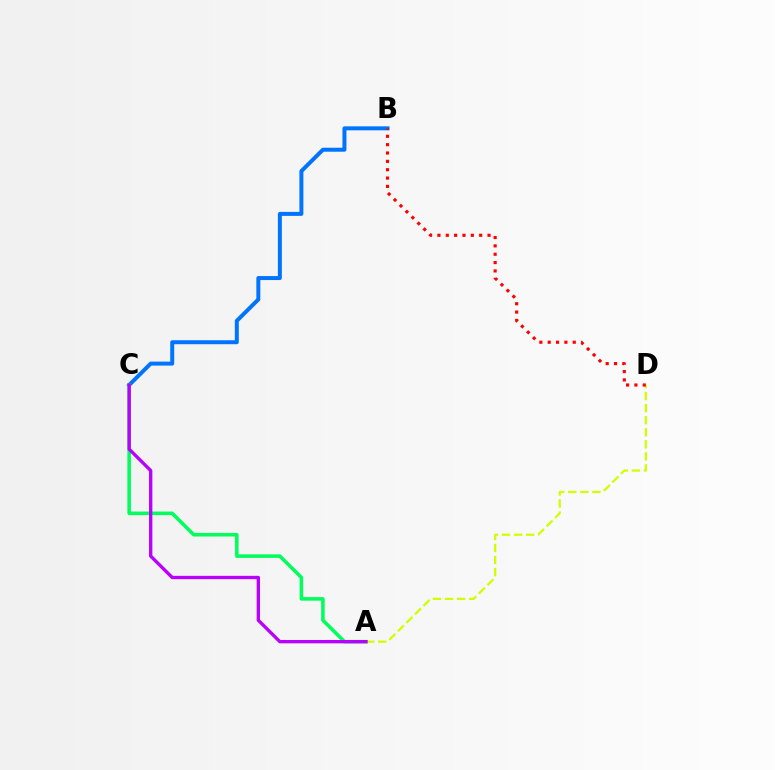{('B', 'C'): [{'color': '#0074ff', 'line_style': 'solid', 'thickness': 2.87}], ('A', 'C'): [{'color': '#00ff5c', 'line_style': 'solid', 'thickness': 2.55}, {'color': '#b900ff', 'line_style': 'solid', 'thickness': 2.4}], ('A', 'D'): [{'color': '#d1ff00', 'line_style': 'dashed', 'thickness': 1.64}], ('B', 'D'): [{'color': '#ff0000', 'line_style': 'dotted', 'thickness': 2.27}]}